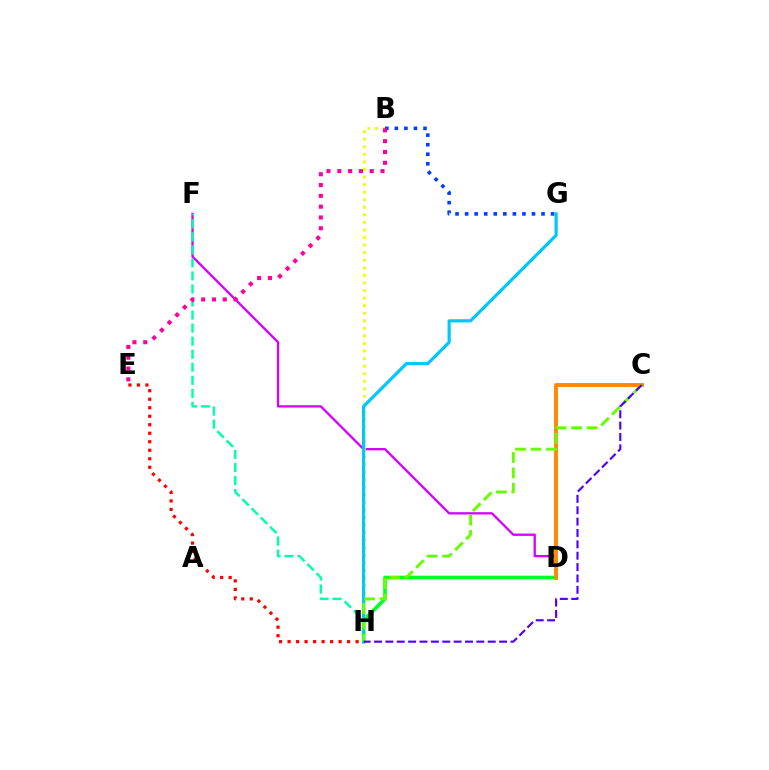{('D', 'F'): [{'color': '#d600ff', 'line_style': 'solid', 'thickness': 1.66}], ('D', 'H'): [{'color': '#00ff27', 'line_style': 'solid', 'thickness': 2.61}], ('B', 'H'): [{'color': '#eeff00', 'line_style': 'dotted', 'thickness': 2.06}], ('C', 'D'): [{'color': '#ff8800', 'line_style': 'solid', 'thickness': 2.8}], ('B', 'G'): [{'color': '#003fff', 'line_style': 'dotted', 'thickness': 2.6}], ('F', 'H'): [{'color': '#00ffaf', 'line_style': 'dashed', 'thickness': 1.77}], ('G', 'H'): [{'color': '#00c7ff', 'line_style': 'solid', 'thickness': 2.3}], ('C', 'H'): [{'color': '#66ff00', 'line_style': 'dashed', 'thickness': 2.1}, {'color': '#4f00ff', 'line_style': 'dashed', 'thickness': 1.54}], ('E', 'H'): [{'color': '#ff0000', 'line_style': 'dotted', 'thickness': 2.31}], ('B', 'E'): [{'color': '#ff00a0', 'line_style': 'dotted', 'thickness': 2.94}]}